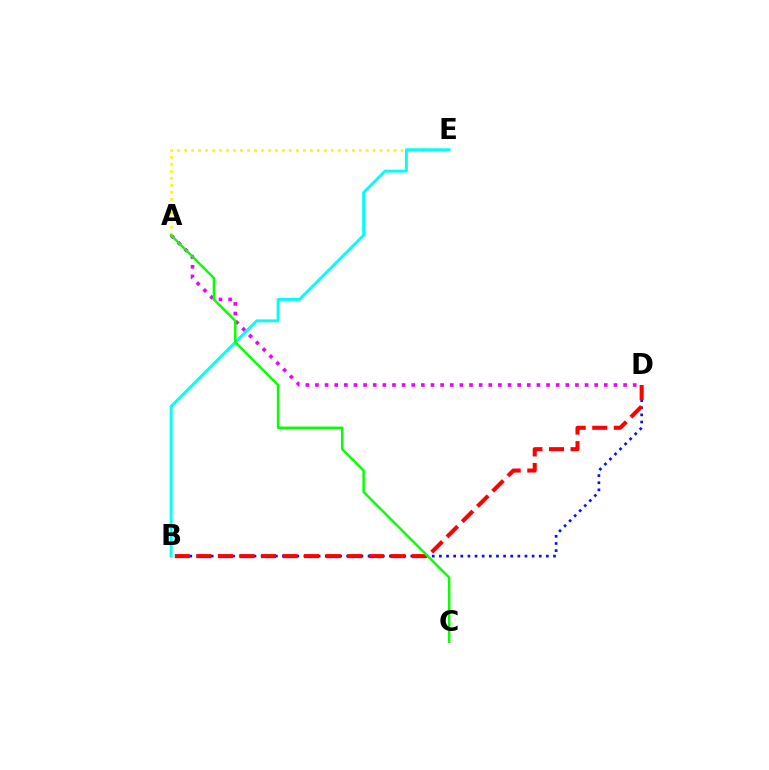{('B', 'D'): [{'color': '#0010ff', 'line_style': 'dotted', 'thickness': 1.94}, {'color': '#ff0000', 'line_style': 'dashed', 'thickness': 2.93}], ('A', 'D'): [{'color': '#ee00ff', 'line_style': 'dotted', 'thickness': 2.62}], ('A', 'E'): [{'color': '#fcf500', 'line_style': 'dotted', 'thickness': 1.9}], ('B', 'E'): [{'color': '#00fff6', 'line_style': 'solid', 'thickness': 2.08}], ('A', 'C'): [{'color': '#08ff00', 'line_style': 'solid', 'thickness': 1.77}]}